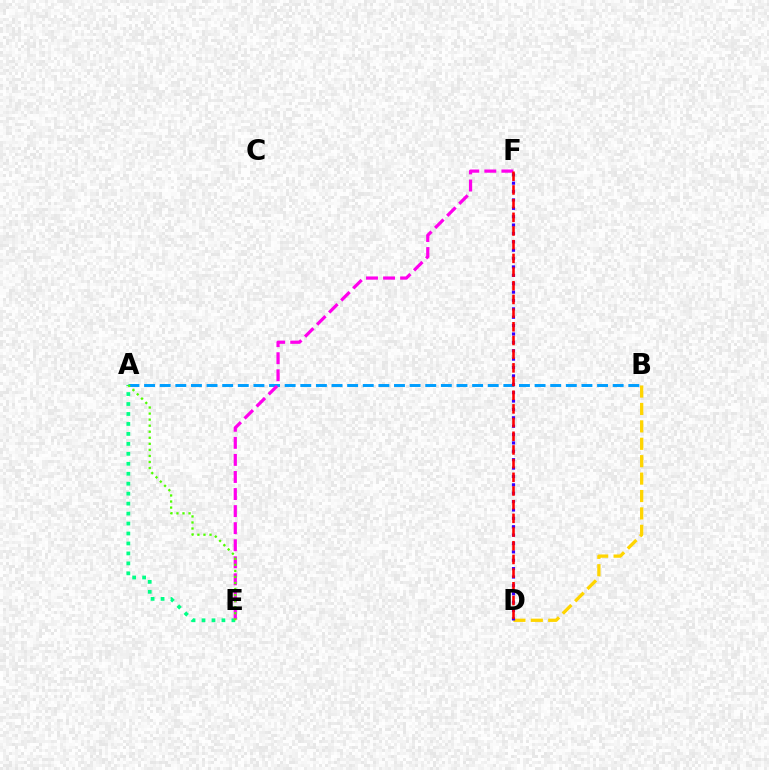{('B', 'D'): [{'color': '#ffd500', 'line_style': 'dashed', 'thickness': 2.37}], ('A', 'E'): [{'color': '#00ff86', 'line_style': 'dotted', 'thickness': 2.71}, {'color': '#4fff00', 'line_style': 'dotted', 'thickness': 1.64}], ('A', 'B'): [{'color': '#009eff', 'line_style': 'dashed', 'thickness': 2.12}], ('E', 'F'): [{'color': '#ff00ed', 'line_style': 'dashed', 'thickness': 2.32}], ('D', 'F'): [{'color': '#3700ff', 'line_style': 'dotted', 'thickness': 2.28}, {'color': '#ff0000', 'line_style': 'dashed', 'thickness': 1.86}]}